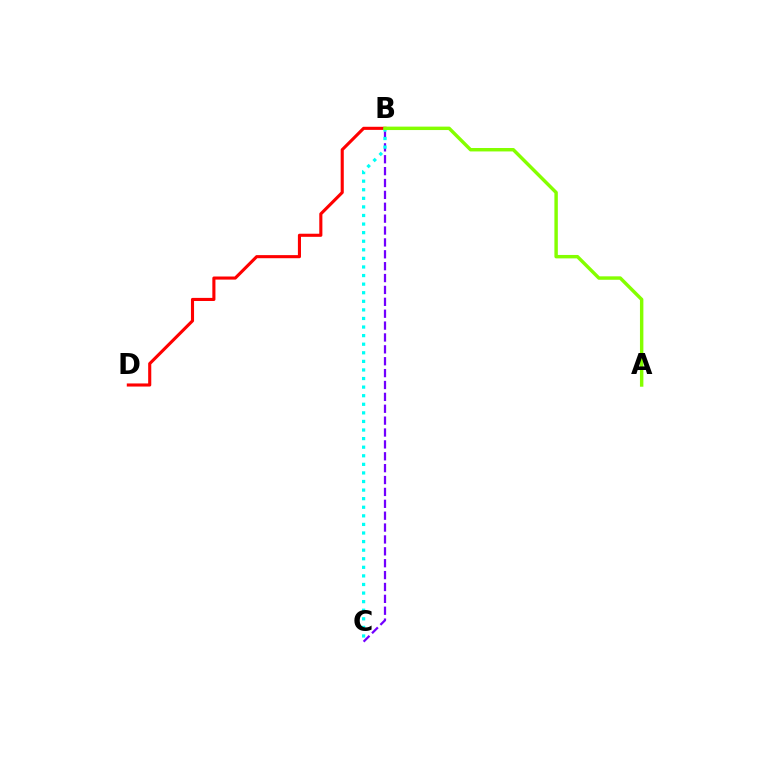{('B', 'D'): [{'color': '#ff0000', 'line_style': 'solid', 'thickness': 2.23}], ('B', 'C'): [{'color': '#7200ff', 'line_style': 'dashed', 'thickness': 1.61}, {'color': '#00fff6', 'line_style': 'dotted', 'thickness': 2.33}], ('A', 'B'): [{'color': '#84ff00', 'line_style': 'solid', 'thickness': 2.47}]}